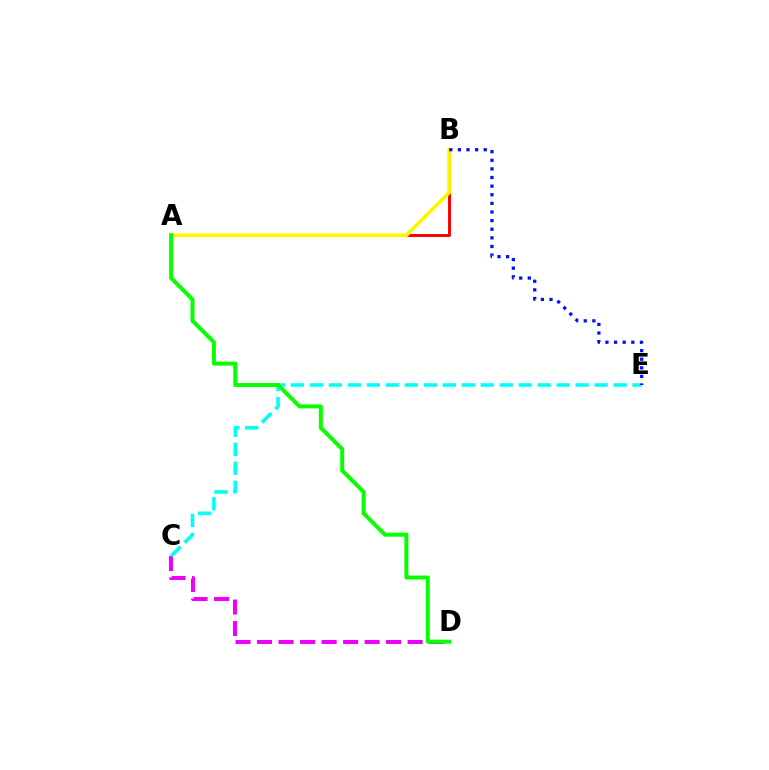{('A', 'B'): [{'color': '#ff0000', 'line_style': 'solid', 'thickness': 2.12}, {'color': '#fcf500', 'line_style': 'solid', 'thickness': 2.61}], ('C', 'D'): [{'color': '#ee00ff', 'line_style': 'dashed', 'thickness': 2.92}], ('C', 'E'): [{'color': '#00fff6', 'line_style': 'dashed', 'thickness': 2.58}], ('A', 'D'): [{'color': '#08ff00', 'line_style': 'solid', 'thickness': 2.87}], ('B', 'E'): [{'color': '#0010ff', 'line_style': 'dotted', 'thickness': 2.34}]}